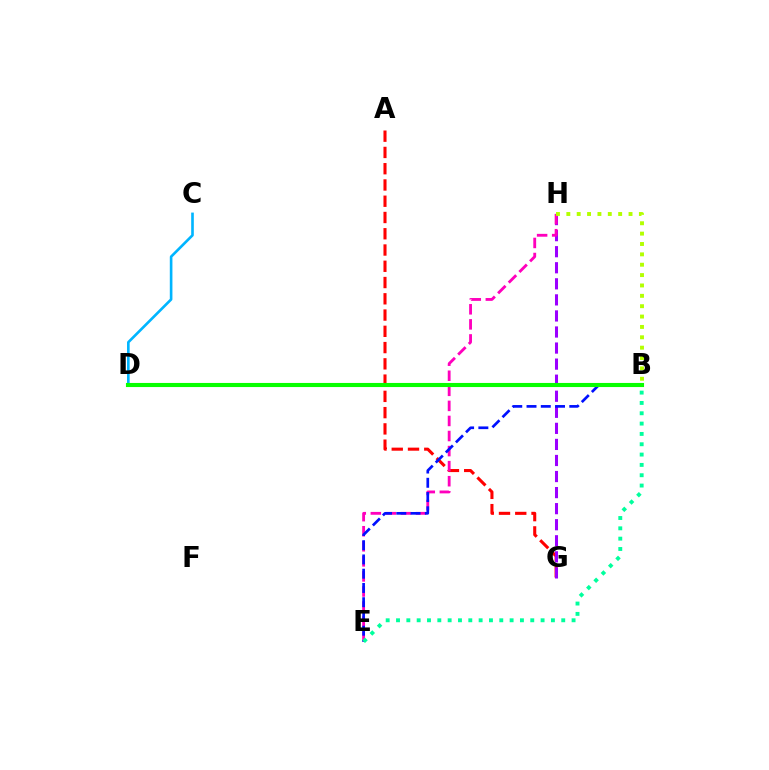{('A', 'G'): [{'color': '#ff0000', 'line_style': 'dashed', 'thickness': 2.21}], ('G', 'H'): [{'color': '#9b00ff', 'line_style': 'dashed', 'thickness': 2.18}], ('E', 'H'): [{'color': '#ff00bd', 'line_style': 'dashed', 'thickness': 2.05}], ('B', 'H'): [{'color': '#b3ff00', 'line_style': 'dotted', 'thickness': 2.82}], ('B', 'E'): [{'color': '#0010ff', 'line_style': 'dashed', 'thickness': 1.94}, {'color': '#00ff9d', 'line_style': 'dotted', 'thickness': 2.81}], ('B', 'D'): [{'color': '#ffa500', 'line_style': 'dashed', 'thickness': 2.82}, {'color': '#08ff00', 'line_style': 'solid', 'thickness': 2.95}], ('C', 'D'): [{'color': '#00b5ff', 'line_style': 'solid', 'thickness': 1.89}]}